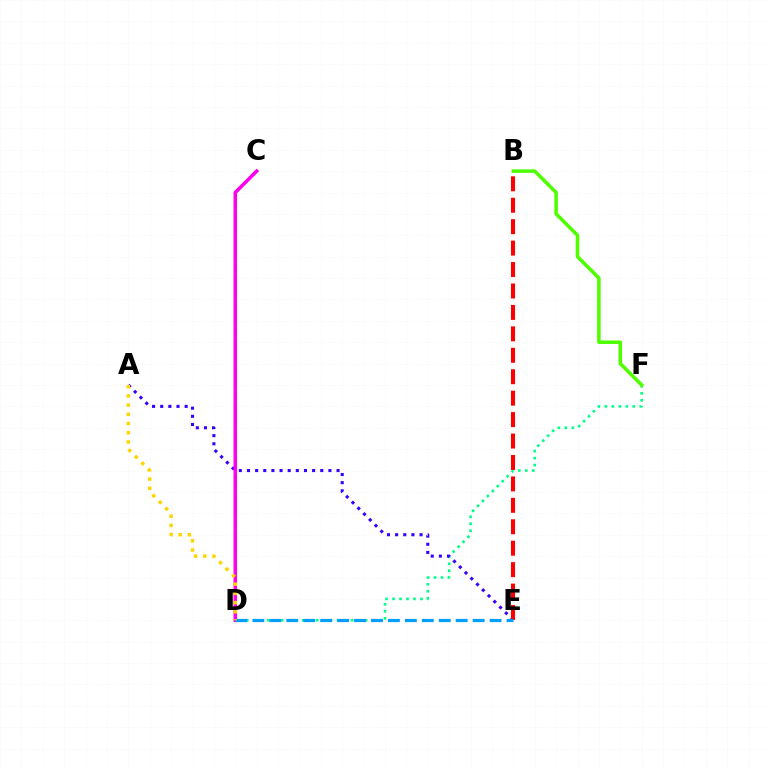{('D', 'F'): [{'color': '#00ff86', 'line_style': 'dotted', 'thickness': 1.9}], ('B', 'F'): [{'color': '#4fff00', 'line_style': 'solid', 'thickness': 2.55}], ('A', 'E'): [{'color': '#3700ff', 'line_style': 'dotted', 'thickness': 2.21}], ('B', 'E'): [{'color': '#ff0000', 'line_style': 'dashed', 'thickness': 2.91}], ('C', 'D'): [{'color': '#ff00ed', 'line_style': 'solid', 'thickness': 2.55}], ('D', 'E'): [{'color': '#009eff', 'line_style': 'dashed', 'thickness': 2.3}], ('A', 'D'): [{'color': '#ffd500', 'line_style': 'dotted', 'thickness': 2.5}]}